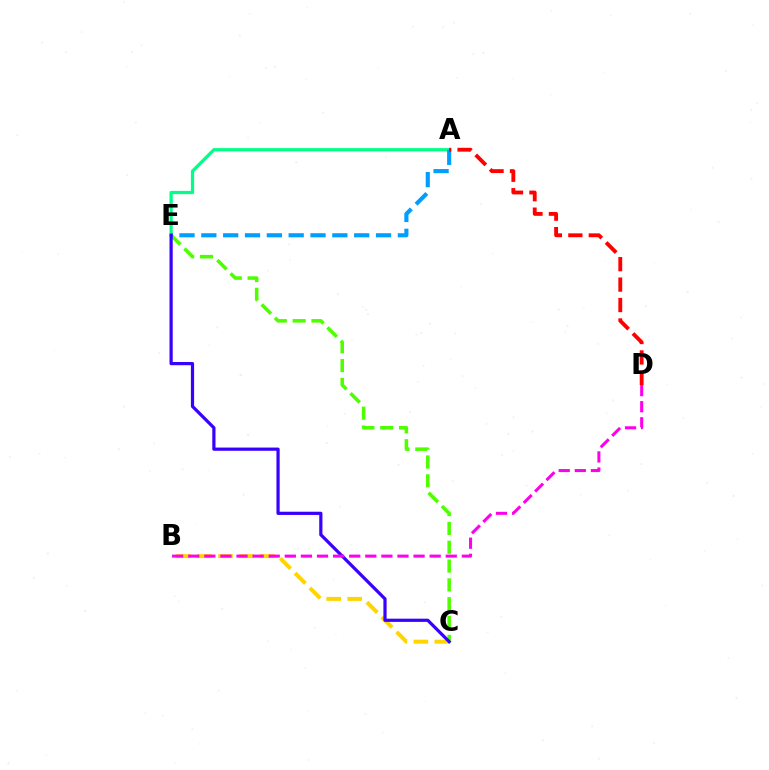{('C', 'E'): [{'color': '#4fff00', 'line_style': 'dashed', 'thickness': 2.56}, {'color': '#3700ff', 'line_style': 'solid', 'thickness': 2.31}], ('B', 'C'): [{'color': '#ffd500', 'line_style': 'dashed', 'thickness': 2.85}], ('A', 'E'): [{'color': '#00ff86', 'line_style': 'solid', 'thickness': 2.32}, {'color': '#009eff', 'line_style': 'dashed', 'thickness': 2.97}], ('A', 'D'): [{'color': '#ff0000', 'line_style': 'dashed', 'thickness': 2.77}], ('B', 'D'): [{'color': '#ff00ed', 'line_style': 'dashed', 'thickness': 2.19}]}